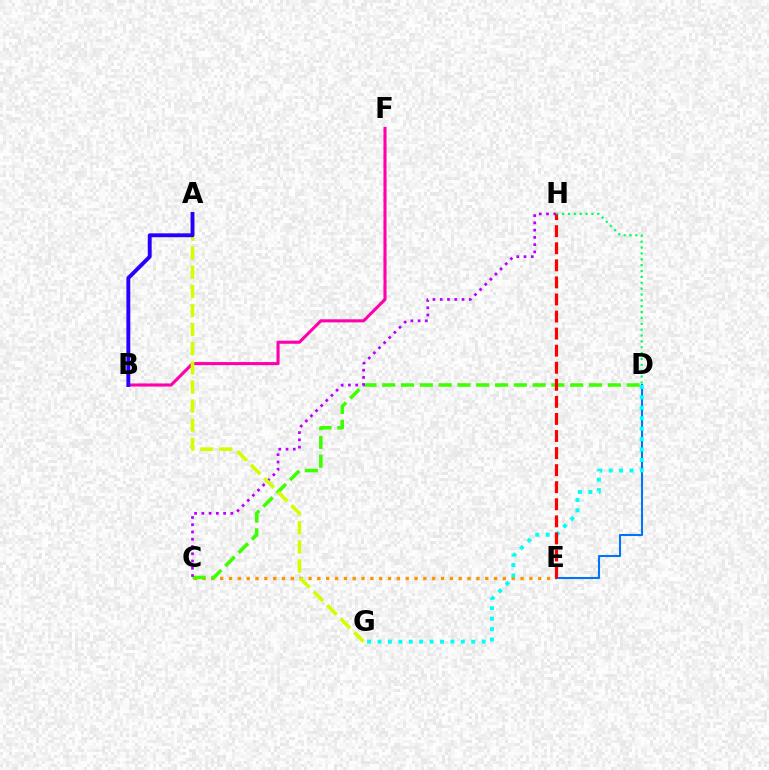{('B', 'F'): [{'color': '#ff00ac', 'line_style': 'solid', 'thickness': 2.23}], ('C', 'E'): [{'color': '#ff9400', 'line_style': 'dotted', 'thickness': 2.4}], ('D', 'E'): [{'color': '#0074ff', 'line_style': 'solid', 'thickness': 1.51}], ('D', 'H'): [{'color': '#00ff5c', 'line_style': 'dotted', 'thickness': 1.59}], ('C', 'D'): [{'color': '#3dff00', 'line_style': 'dashed', 'thickness': 2.55}], ('D', 'G'): [{'color': '#00fff6', 'line_style': 'dotted', 'thickness': 2.83}], ('C', 'H'): [{'color': '#b900ff', 'line_style': 'dotted', 'thickness': 1.97}], ('A', 'G'): [{'color': '#d1ff00', 'line_style': 'dashed', 'thickness': 2.6}], ('E', 'H'): [{'color': '#ff0000', 'line_style': 'dashed', 'thickness': 2.32}], ('A', 'B'): [{'color': '#2500ff', 'line_style': 'solid', 'thickness': 2.8}]}